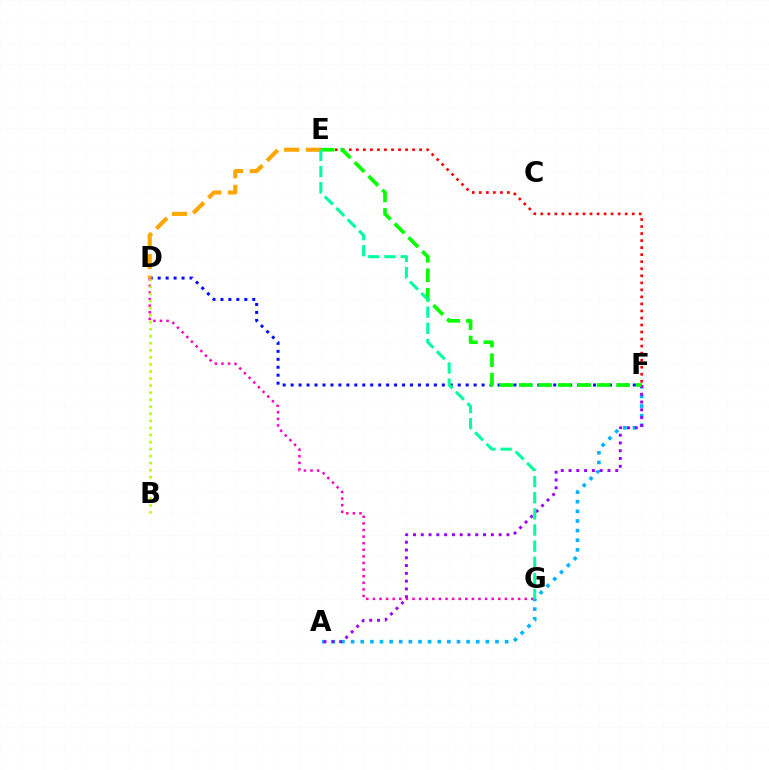{('D', 'F'): [{'color': '#0010ff', 'line_style': 'dotted', 'thickness': 2.16}], ('D', 'G'): [{'color': '#ff00bd', 'line_style': 'dotted', 'thickness': 1.79}], ('B', 'D'): [{'color': '#b3ff00', 'line_style': 'dotted', 'thickness': 1.92}], ('D', 'E'): [{'color': '#ffa500', 'line_style': 'dashed', 'thickness': 2.94}], ('A', 'F'): [{'color': '#00b5ff', 'line_style': 'dotted', 'thickness': 2.62}, {'color': '#9b00ff', 'line_style': 'dotted', 'thickness': 2.12}], ('E', 'F'): [{'color': '#ff0000', 'line_style': 'dotted', 'thickness': 1.91}, {'color': '#08ff00', 'line_style': 'dashed', 'thickness': 2.65}], ('E', 'G'): [{'color': '#00ff9d', 'line_style': 'dashed', 'thickness': 2.19}]}